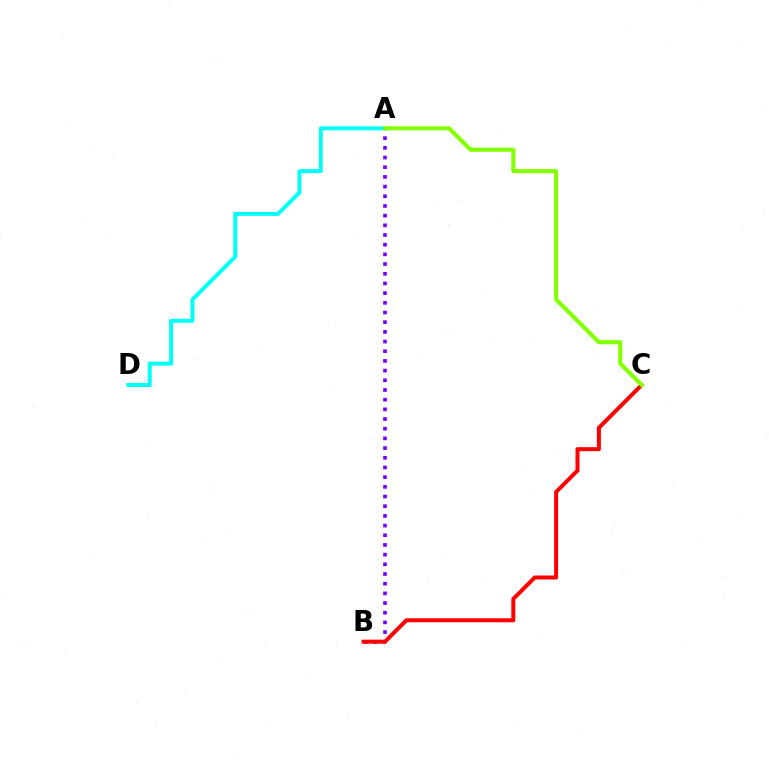{('A', 'B'): [{'color': '#7200ff', 'line_style': 'dotted', 'thickness': 2.63}], ('B', 'C'): [{'color': '#ff0000', 'line_style': 'solid', 'thickness': 2.88}], ('A', 'D'): [{'color': '#00fff6', 'line_style': 'solid', 'thickness': 2.87}], ('A', 'C'): [{'color': '#84ff00', 'line_style': 'solid', 'thickness': 2.97}]}